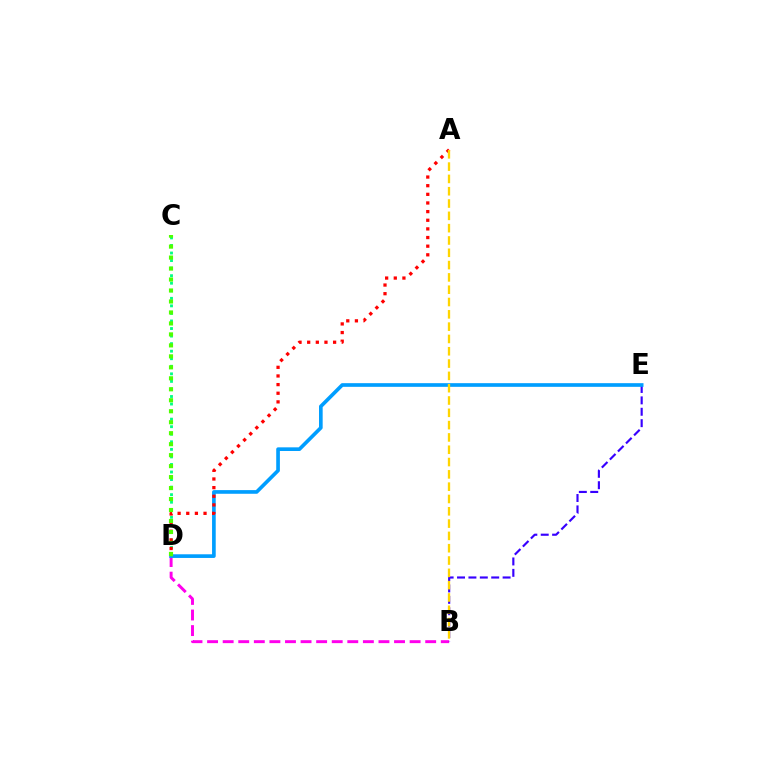{('B', 'D'): [{'color': '#ff00ed', 'line_style': 'dashed', 'thickness': 2.12}], ('B', 'E'): [{'color': '#3700ff', 'line_style': 'dashed', 'thickness': 1.55}], ('D', 'E'): [{'color': '#009eff', 'line_style': 'solid', 'thickness': 2.64}], ('C', 'D'): [{'color': '#00ff86', 'line_style': 'dotted', 'thickness': 2.05}, {'color': '#4fff00', 'line_style': 'dotted', 'thickness': 2.98}], ('A', 'D'): [{'color': '#ff0000', 'line_style': 'dotted', 'thickness': 2.35}], ('A', 'B'): [{'color': '#ffd500', 'line_style': 'dashed', 'thickness': 1.67}]}